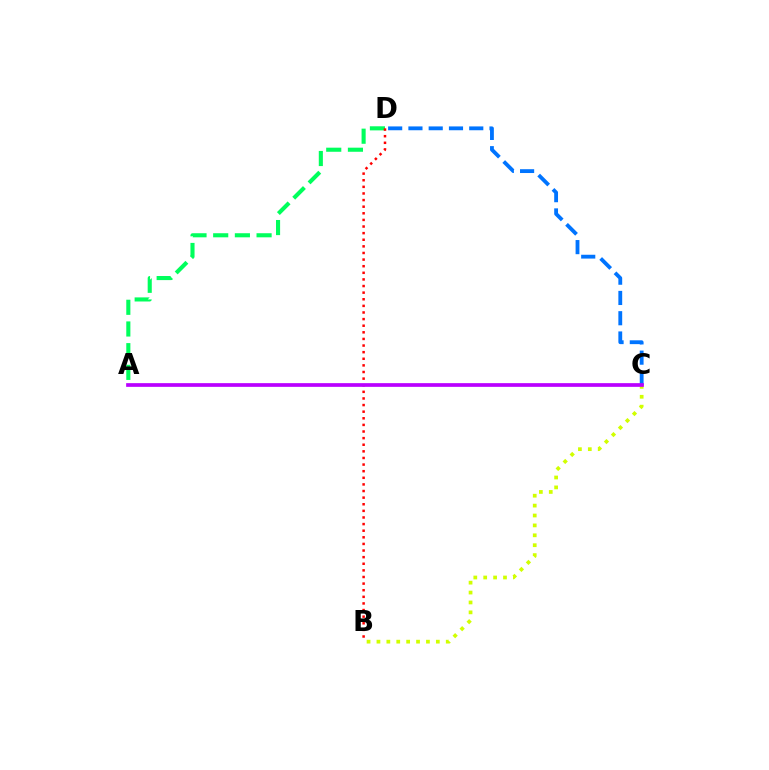{('A', 'D'): [{'color': '#00ff5c', 'line_style': 'dashed', 'thickness': 2.95}], ('C', 'D'): [{'color': '#0074ff', 'line_style': 'dashed', 'thickness': 2.75}], ('B', 'C'): [{'color': '#d1ff00', 'line_style': 'dotted', 'thickness': 2.69}], ('B', 'D'): [{'color': '#ff0000', 'line_style': 'dotted', 'thickness': 1.8}], ('A', 'C'): [{'color': '#b900ff', 'line_style': 'solid', 'thickness': 2.66}]}